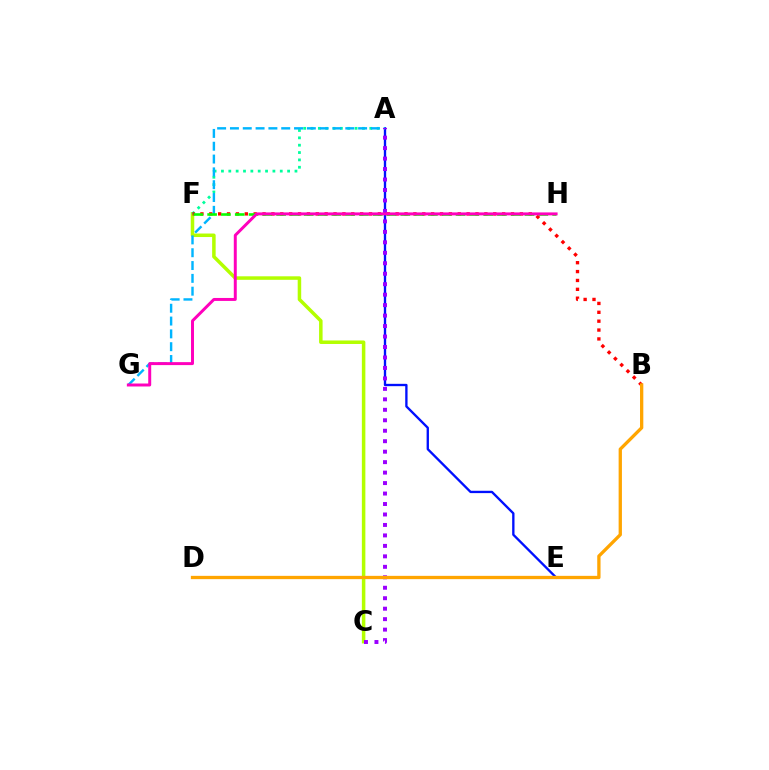{('C', 'F'): [{'color': '#b3ff00', 'line_style': 'solid', 'thickness': 2.53}], ('A', 'F'): [{'color': '#00ff9d', 'line_style': 'dotted', 'thickness': 2.0}], ('A', 'E'): [{'color': '#0010ff', 'line_style': 'solid', 'thickness': 1.68}], ('B', 'F'): [{'color': '#ff0000', 'line_style': 'dotted', 'thickness': 2.41}], ('A', 'G'): [{'color': '#00b5ff', 'line_style': 'dashed', 'thickness': 1.74}], ('A', 'C'): [{'color': '#9b00ff', 'line_style': 'dotted', 'thickness': 2.84}], ('B', 'D'): [{'color': '#ffa500', 'line_style': 'solid', 'thickness': 2.37}], ('F', 'H'): [{'color': '#08ff00', 'line_style': 'dashed', 'thickness': 1.87}], ('G', 'H'): [{'color': '#ff00bd', 'line_style': 'solid', 'thickness': 2.14}]}